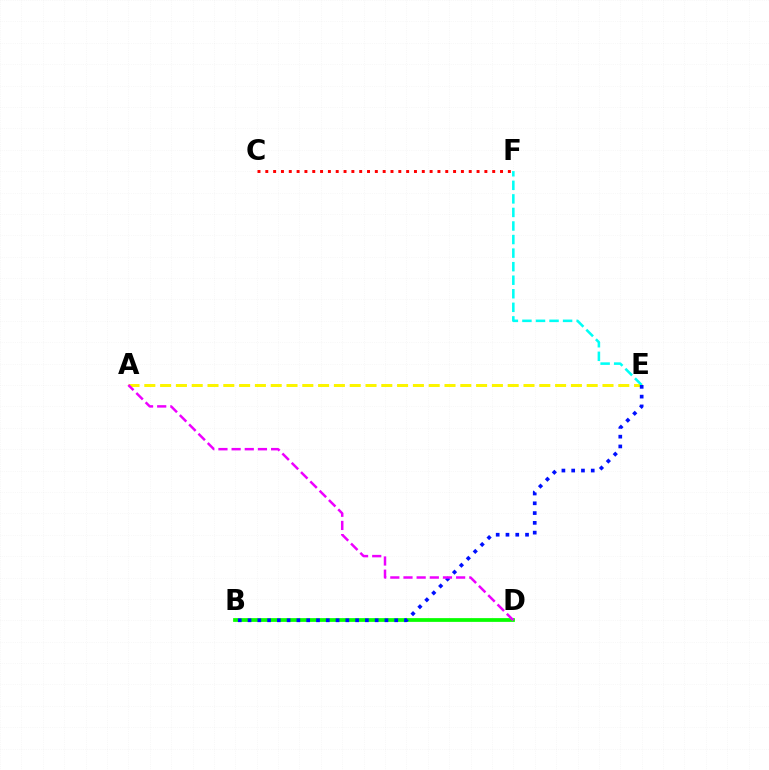{('A', 'E'): [{'color': '#fcf500', 'line_style': 'dashed', 'thickness': 2.15}], ('B', 'D'): [{'color': '#08ff00', 'line_style': 'solid', 'thickness': 2.7}], ('E', 'F'): [{'color': '#00fff6', 'line_style': 'dashed', 'thickness': 1.84}], ('C', 'F'): [{'color': '#ff0000', 'line_style': 'dotted', 'thickness': 2.13}], ('B', 'E'): [{'color': '#0010ff', 'line_style': 'dotted', 'thickness': 2.66}], ('A', 'D'): [{'color': '#ee00ff', 'line_style': 'dashed', 'thickness': 1.79}]}